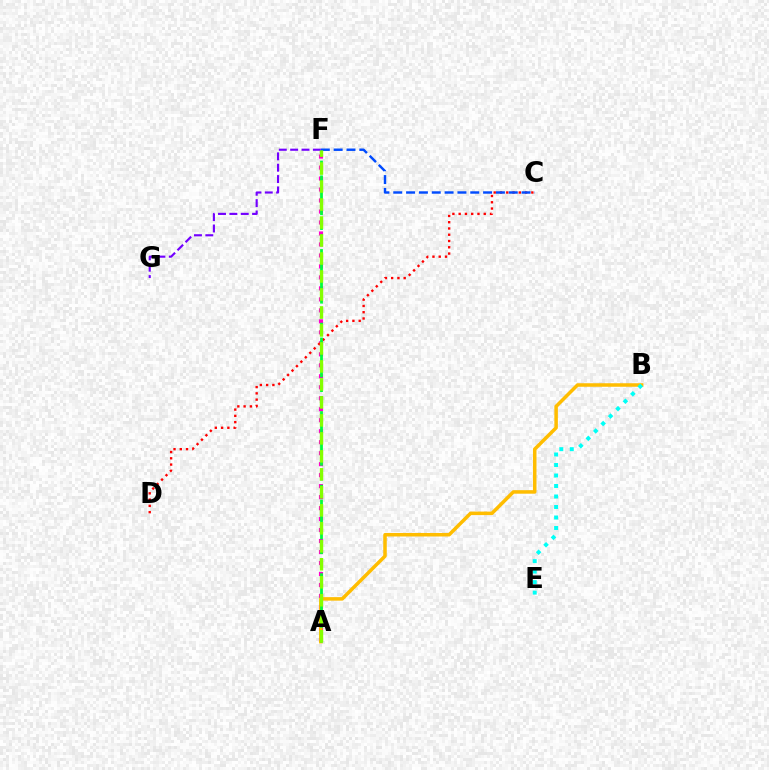{('A', 'F'): [{'color': '#ff00cf', 'line_style': 'dotted', 'thickness': 2.98}, {'color': '#00ff39', 'line_style': 'dashed', 'thickness': 2.0}, {'color': '#84ff00', 'line_style': 'dashed', 'thickness': 2.44}], ('C', 'D'): [{'color': '#ff0000', 'line_style': 'dotted', 'thickness': 1.7}], ('C', 'F'): [{'color': '#004bff', 'line_style': 'dashed', 'thickness': 1.74}], ('A', 'B'): [{'color': '#ffbd00', 'line_style': 'solid', 'thickness': 2.53}], ('F', 'G'): [{'color': '#7200ff', 'line_style': 'dashed', 'thickness': 1.54}], ('B', 'E'): [{'color': '#00fff6', 'line_style': 'dotted', 'thickness': 2.85}]}